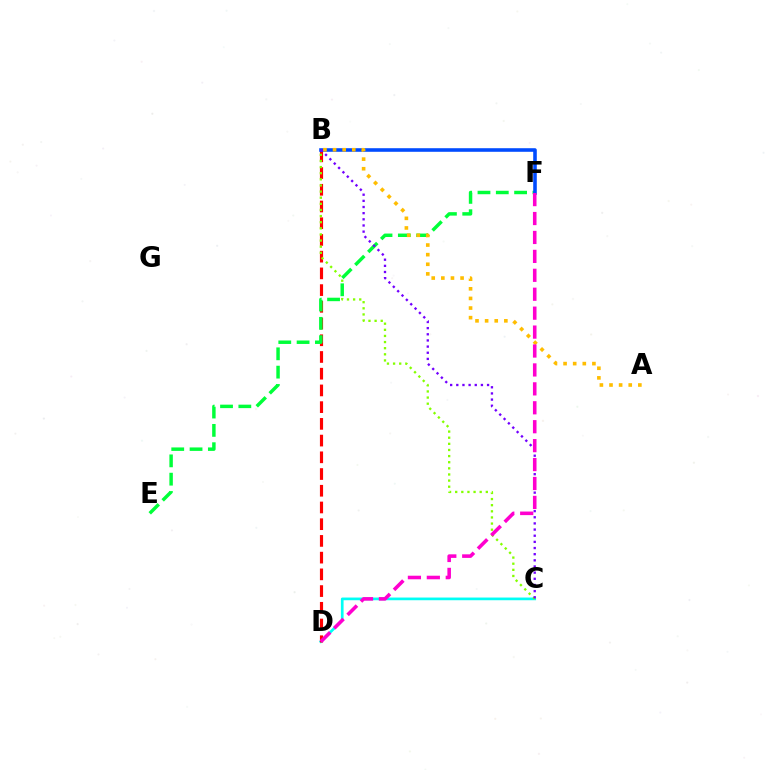{('C', 'D'): [{'color': '#00fff6', 'line_style': 'solid', 'thickness': 1.94}], ('B', 'D'): [{'color': '#ff0000', 'line_style': 'dashed', 'thickness': 2.27}], ('B', 'C'): [{'color': '#84ff00', 'line_style': 'dotted', 'thickness': 1.66}, {'color': '#7200ff', 'line_style': 'dotted', 'thickness': 1.67}], ('E', 'F'): [{'color': '#00ff39', 'line_style': 'dashed', 'thickness': 2.49}], ('B', 'F'): [{'color': '#004bff', 'line_style': 'solid', 'thickness': 2.57}], ('A', 'B'): [{'color': '#ffbd00', 'line_style': 'dotted', 'thickness': 2.61}], ('D', 'F'): [{'color': '#ff00cf', 'line_style': 'dashed', 'thickness': 2.57}]}